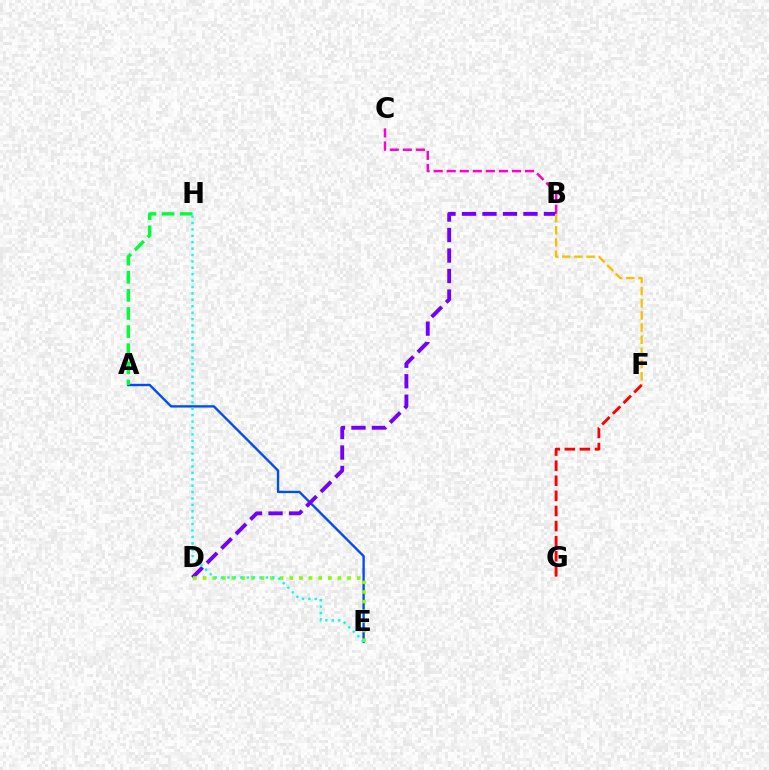{('A', 'E'): [{'color': '#004bff', 'line_style': 'solid', 'thickness': 1.7}], ('B', 'C'): [{'color': '#ff00cf', 'line_style': 'dashed', 'thickness': 1.77}], ('B', 'D'): [{'color': '#7200ff', 'line_style': 'dashed', 'thickness': 2.78}], ('B', 'F'): [{'color': '#ffbd00', 'line_style': 'dashed', 'thickness': 1.65}], ('D', 'E'): [{'color': '#84ff00', 'line_style': 'dotted', 'thickness': 2.62}], ('F', 'G'): [{'color': '#ff0000', 'line_style': 'dashed', 'thickness': 2.05}], ('A', 'H'): [{'color': '#00ff39', 'line_style': 'dashed', 'thickness': 2.46}], ('E', 'H'): [{'color': '#00fff6', 'line_style': 'dotted', 'thickness': 1.74}]}